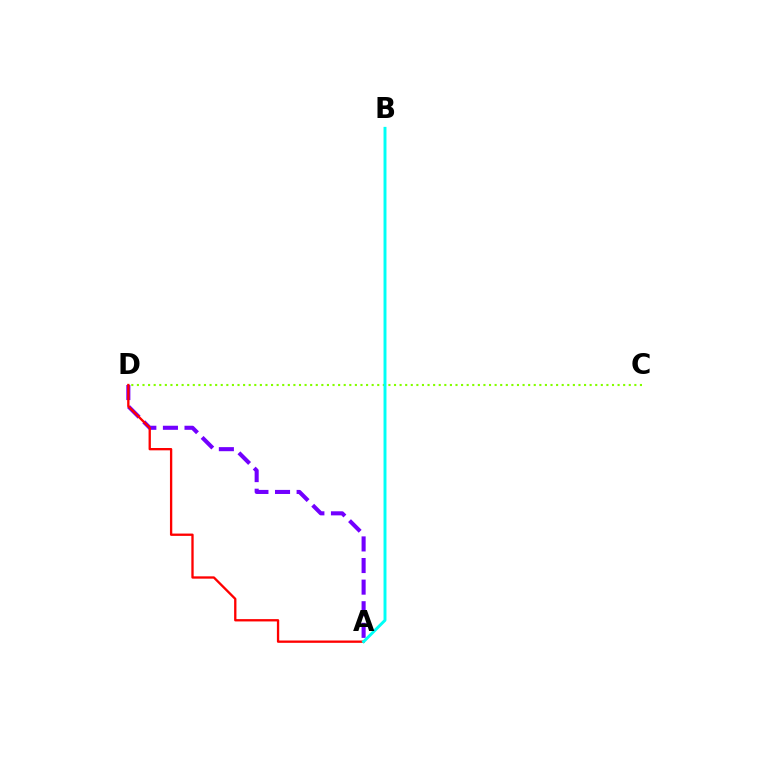{('A', 'D'): [{'color': '#7200ff', 'line_style': 'dashed', 'thickness': 2.93}, {'color': '#ff0000', 'line_style': 'solid', 'thickness': 1.67}], ('C', 'D'): [{'color': '#84ff00', 'line_style': 'dotted', 'thickness': 1.52}], ('A', 'B'): [{'color': '#00fff6', 'line_style': 'solid', 'thickness': 2.11}]}